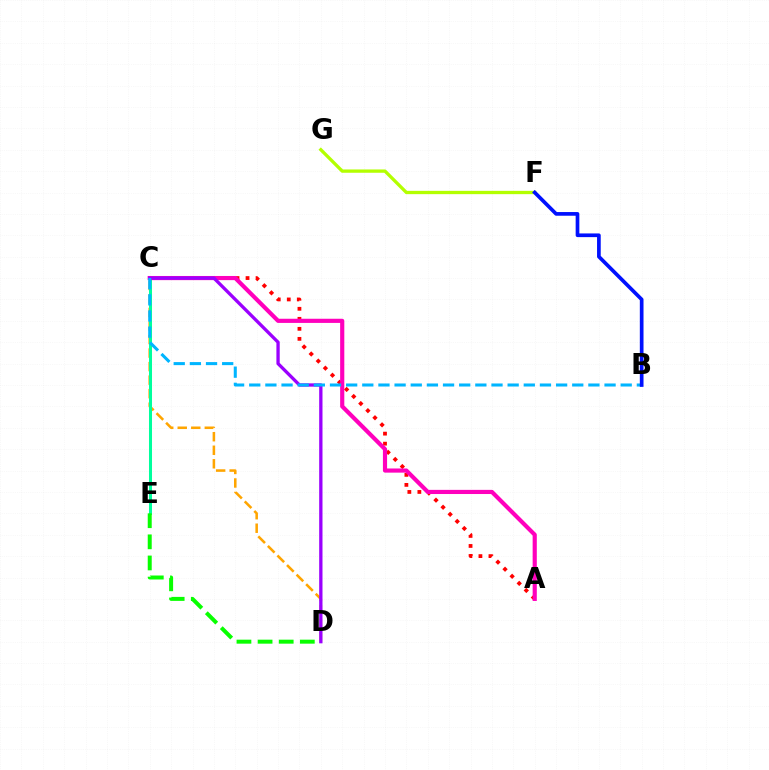{('C', 'D'): [{'color': '#ffa500', 'line_style': 'dashed', 'thickness': 1.84}, {'color': '#9b00ff', 'line_style': 'solid', 'thickness': 2.38}], ('C', 'E'): [{'color': '#00ff9d', 'line_style': 'solid', 'thickness': 2.17}], ('A', 'C'): [{'color': '#ff0000', 'line_style': 'dotted', 'thickness': 2.72}, {'color': '#ff00bd', 'line_style': 'solid', 'thickness': 2.99}], ('B', 'C'): [{'color': '#00b5ff', 'line_style': 'dashed', 'thickness': 2.19}], ('F', 'G'): [{'color': '#b3ff00', 'line_style': 'solid', 'thickness': 2.38}], ('D', 'E'): [{'color': '#08ff00', 'line_style': 'dashed', 'thickness': 2.87}], ('B', 'F'): [{'color': '#0010ff', 'line_style': 'solid', 'thickness': 2.66}]}